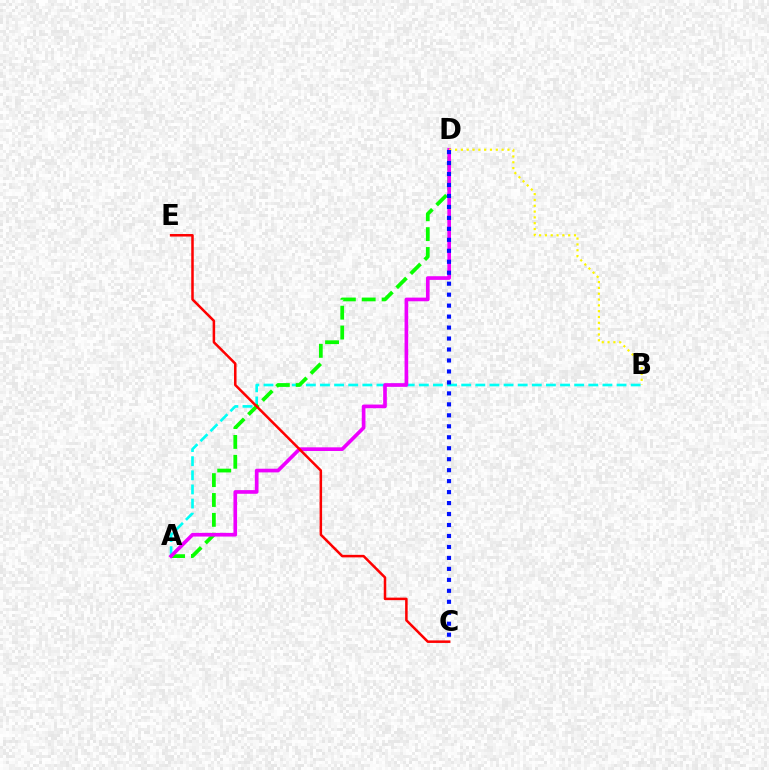{('A', 'B'): [{'color': '#00fff6', 'line_style': 'dashed', 'thickness': 1.92}], ('A', 'D'): [{'color': '#08ff00', 'line_style': 'dashed', 'thickness': 2.7}, {'color': '#ee00ff', 'line_style': 'solid', 'thickness': 2.64}], ('B', 'D'): [{'color': '#fcf500', 'line_style': 'dotted', 'thickness': 1.58}], ('C', 'D'): [{'color': '#0010ff', 'line_style': 'dotted', 'thickness': 2.98}], ('C', 'E'): [{'color': '#ff0000', 'line_style': 'solid', 'thickness': 1.81}]}